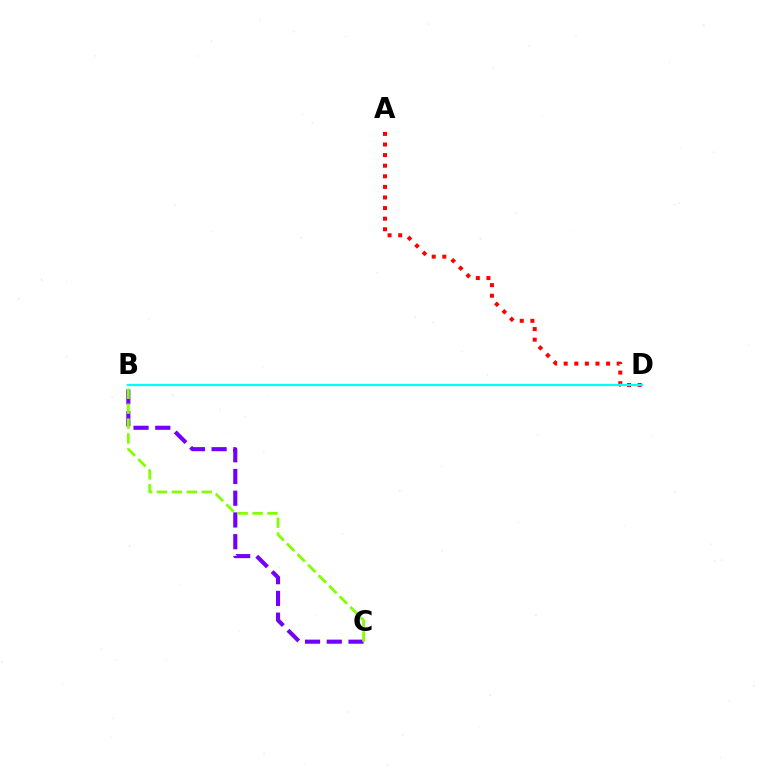{('B', 'C'): [{'color': '#7200ff', 'line_style': 'dashed', 'thickness': 2.95}, {'color': '#84ff00', 'line_style': 'dashed', 'thickness': 2.03}], ('A', 'D'): [{'color': '#ff0000', 'line_style': 'dotted', 'thickness': 2.88}], ('B', 'D'): [{'color': '#00fff6', 'line_style': 'solid', 'thickness': 1.59}]}